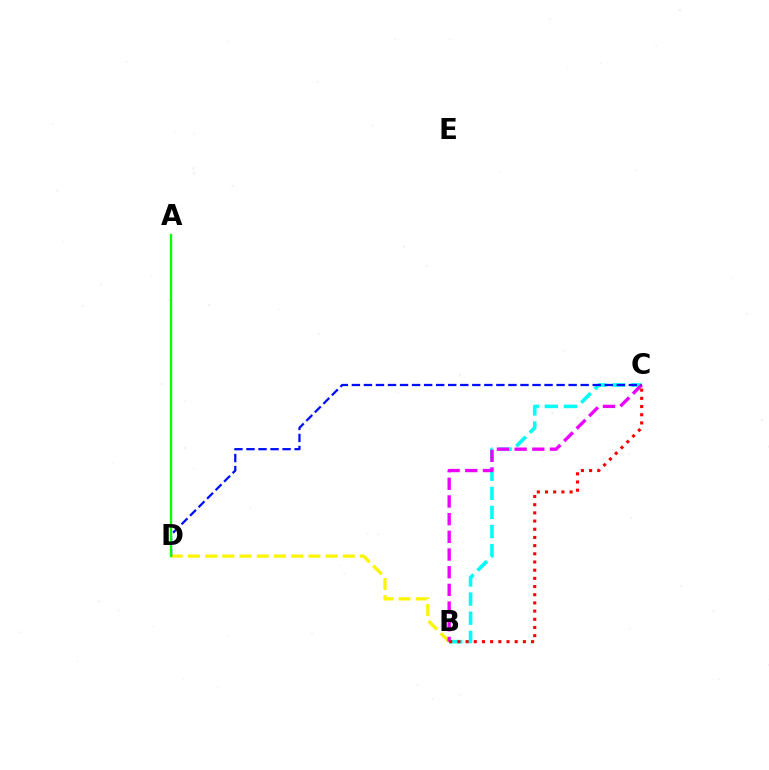{('B', 'D'): [{'color': '#fcf500', 'line_style': 'dashed', 'thickness': 2.34}], ('B', 'C'): [{'color': '#00fff6', 'line_style': 'dashed', 'thickness': 2.6}, {'color': '#ee00ff', 'line_style': 'dashed', 'thickness': 2.4}, {'color': '#ff0000', 'line_style': 'dotted', 'thickness': 2.22}], ('C', 'D'): [{'color': '#0010ff', 'line_style': 'dashed', 'thickness': 1.64}], ('A', 'D'): [{'color': '#08ff00', 'line_style': 'solid', 'thickness': 1.65}]}